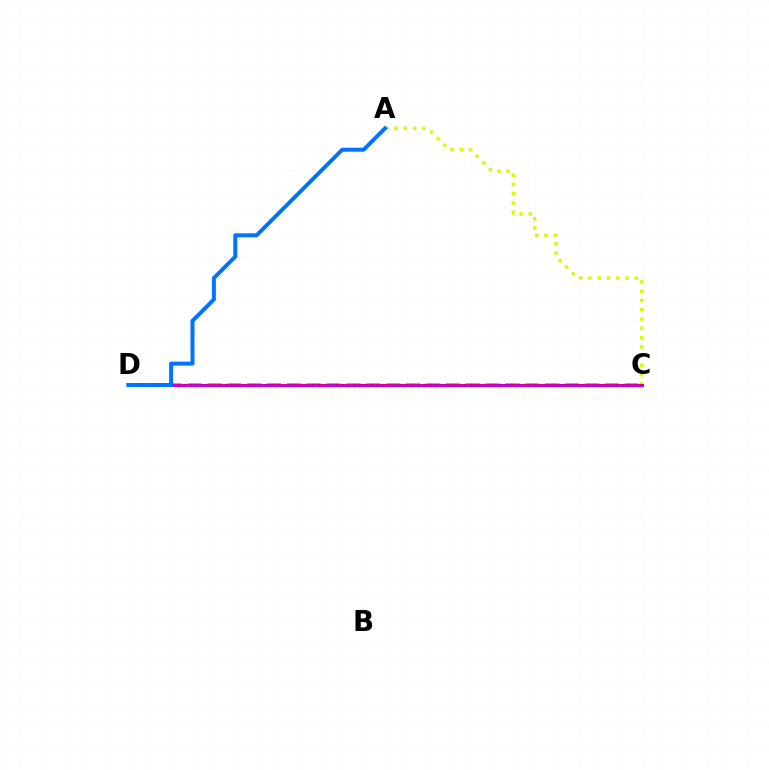{('A', 'C'): [{'color': '#d1ff00', 'line_style': 'dotted', 'thickness': 2.52}], ('C', 'D'): [{'color': '#00ff5c', 'line_style': 'dashed', 'thickness': 2.7}, {'color': '#b900ff', 'line_style': 'solid', 'thickness': 2.15}, {'color': '#ff0000', 'line_style': 'dotted', 'thickness': 1.59}], ('A', 'D'): [{'color': '#0074ff', 'line_style': 'solid', 'thickness': 2.86}]}